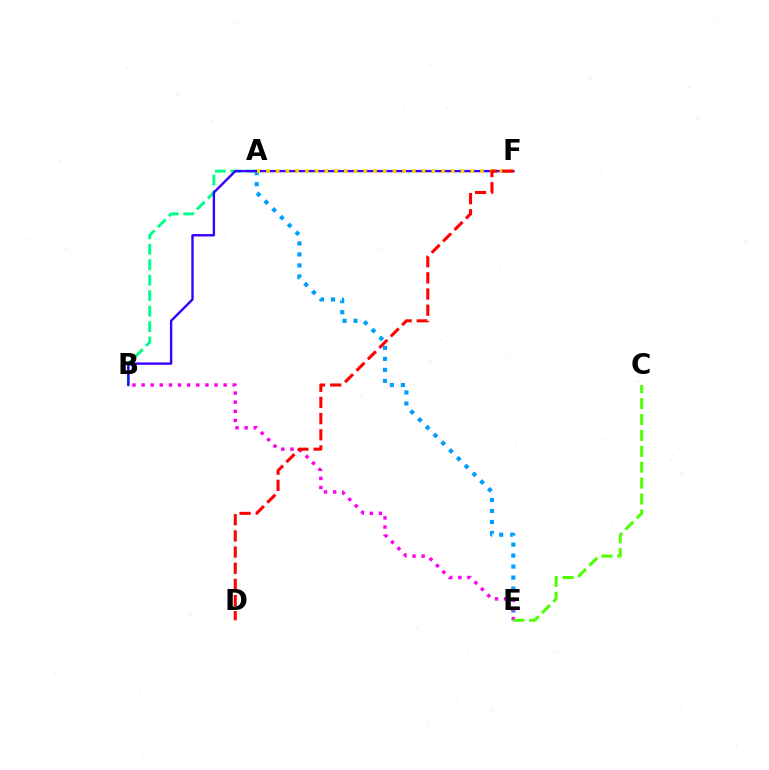{('A', 'E'): [{'color': '#009eff', 'line_style': 'dotted', 'thickness': 2.99}], ('B', 'E'): [{'color': '#ff00ed', 'line_style': 'dotted', 'thickness': 2.48}], ('A', 'B'): [{'color': '#00ff86', 'line_style': 'dashed', 'thickness': 2.1}], ('B', 'F'): [{'color': '#3700ff', 'line_style': 'solid', 'thickness': 1.72}], ('A', 'F'): [{'color': '#ffd500', 'line_style': 'dotted', 'thickness': 2.64}], ('D', 'F'): [{'color': '#ff0000', 'line_style': 'dashed', 'thickness': 2.2}], ('C', 'E'): [{'color': '#4fff00', 'line_style': 'dashed', 'thickness': 2.16}]}